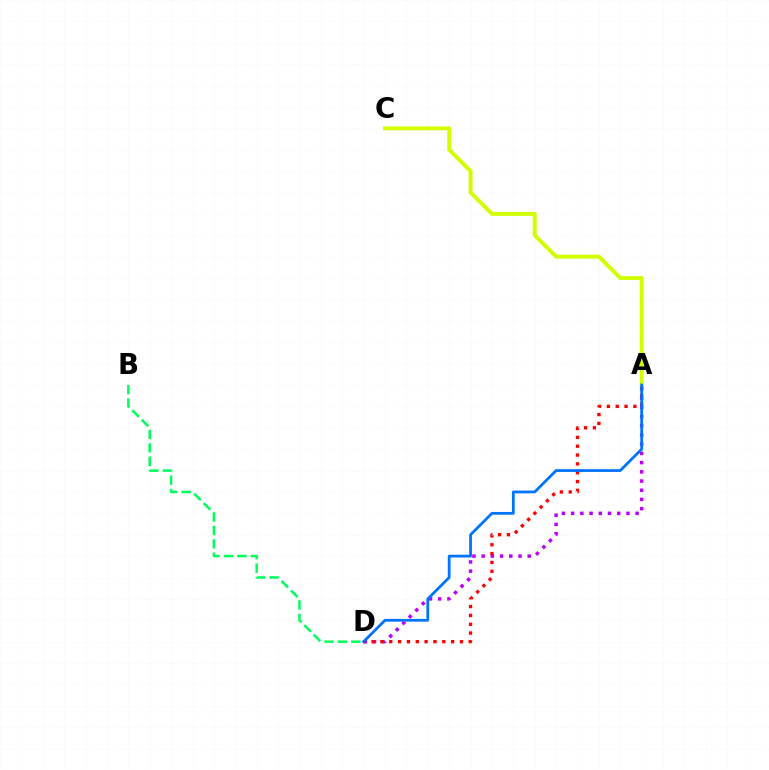{('A', 'D'): [{'color': '#b900ff', 'line_style': 'dotted', 'thickness': 2.5}, {'color': '#ff0000', 'line_style': 'dotted', 'thickness': 2.4}, {'color': '#0074ff', 'line_style': 'solid', 'thickness': 2.0}], ('A', 'C'): [{'color': '#d1ff00', 'line_style': 'solid', 'thickness': 2.83}], ('B', 'D'): [{'color': '#00ff5c', 'line_style': 'dashed', 'thickness': 1.82}]}